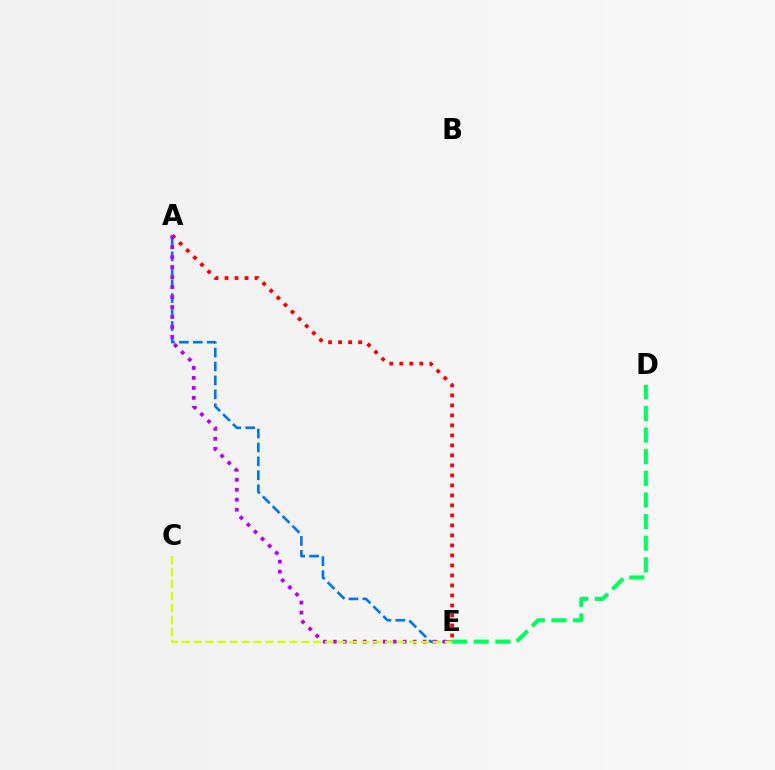{('A', 'E'): [{'color': '#0074ff', 'line_style': 'dashed', 'thickness': 1.89}, {'color': '#ff0000', 'line_style': 'dotted', 'thickness': 2.72}, {'color': '#b900ff', 'line_style': 'dotted', 'thickness': 2.71}], ('D', 'E'): [{'color': '#00ff5c', 'line_style': 'dashed', 'thickness': 2.94}], ('C', 'E'): [{'color': '#d1ff00', 'line_style': 'dashed', 'thickness': 1.62}]}